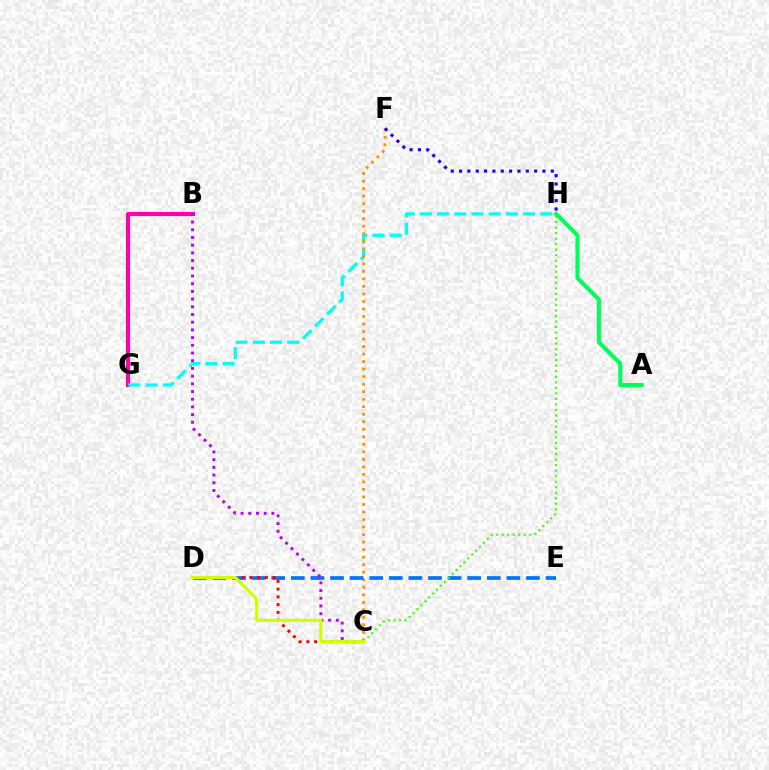{('B', 'G'): [{'color': '#ff00ac', 'line_style': 'solid', 'thickness': 2.98}], ('G', 'H'): [{'color': '#00fff6', 'line_style': 'dashed', 'thickness': 2.34}], ('A', 'H'): [{'color': '#00ff5c', 'line_style': 'solid', 'thickness': 2.95}], ('C', 'F'): [{'color': '#ff9400', 'line_style': 'dotted', 'thickness': 2.04}], ('D', 'E'): [{'color': '#0074ff', 'line_style': 'dashed', 'thickness': 2.66}], ('C', 'D'): [{'color': '#ff0000', 'line_style': 'dotted', 'thickness': 2.11}, {'color': '#d1ff00', 'line_style': 'solid', 'thickness': 2.26}], ('B', 'C'): [{'color': '#b900ff', 'line_style': 'dotted', 'thickness': 2.09}], ('F', 'H'): [{'color': '#2500ff', 'line_style': 'dotted', 'thickness': 2.27}], ('C', 'H'): [{'color': '#3dff00', 'line_style': 'dotted', 'thickness': 1.5}]}